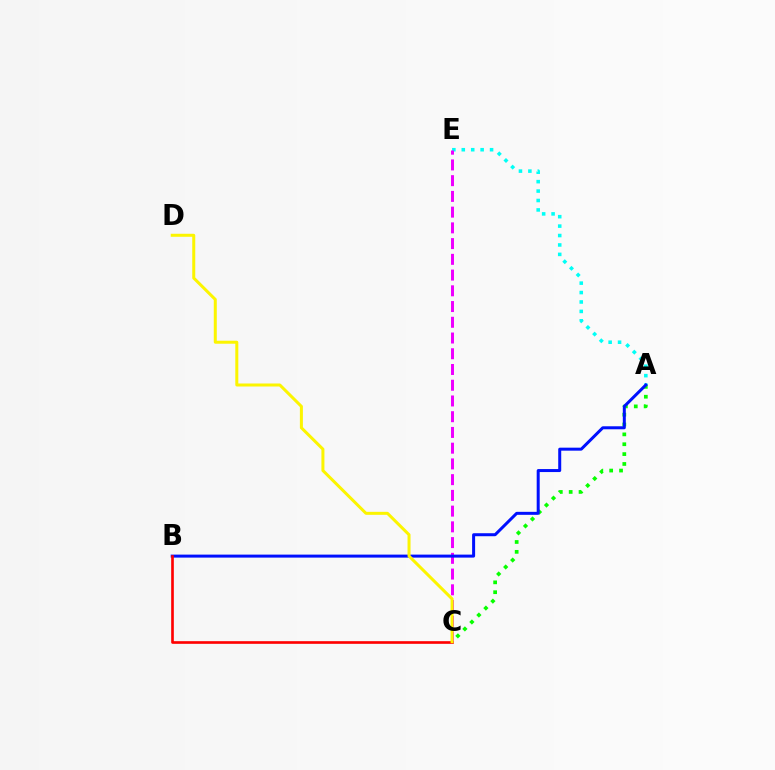{('A', 'E'): [{'color': '#00fff6', 'line_style': 'dotted', 'thickness': 2.56}], ('A', 'C'): [{'color': '#08ff00', 'line_style': 'dotted', 'thickness': 2.68}], ('C', 'E'): [{'color': '#ee00ff', 'line_style': 'dashed', 'thickness': 2.14}], ('A', 'B'): [{'color': '#0010ff', 'line_style': 'solid', 'thickness': 2.16}], ('B', 'C'): [{'color': '#ff0000', 'line_style': 'solid', 'thickness': 1.91}], ('C', 'D'): [{'color': '#fcf500', 'line_style': 'solid', 'thickness': 2.17}]}